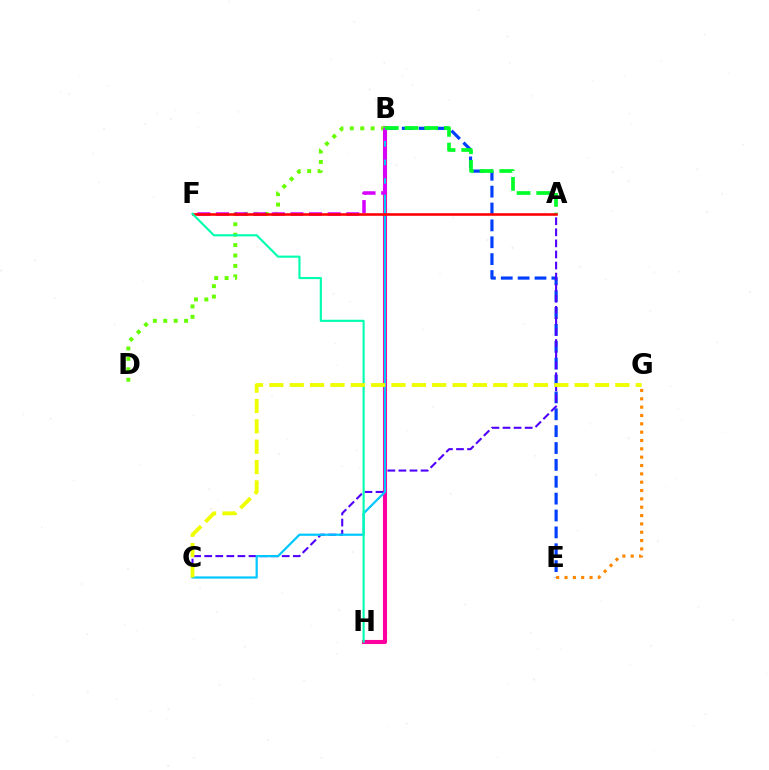{('B', 'H'): [{'color': '#ff00a0', 'line_style': 'solid', 'thickness': 2.96}], ('B', 'E'): [{'color': '#003fff', 'line_style': 'dashed', 'thickness': 2.29}], ('A', 'C'): [{'color': '#4f00ff', 'line_style': 'dashed', 'thickness': 1.5}], ('B', 'D'): [{'color': '#66ff00', 'line_style': 'dotted', 'thickness': 2.83}], ('B', 'C'): [{'color': '#00c7ff', 'line_style': 'solid', 'thickness': 1.59}], ('B', 'F'): [{'color': '#d600ff', 'line_style': 'dashed', 'thickness': 2.53}], ('A', 'B'): [{'color': '#00ff27', 'line_style': 'dashed', 'thickness': 2.67}], ('A', 'F'): [{'color': '#ff0000', 'line_style': 'solid', 'thickness': 1.86}], ('F', 'H'): [{'color': '#00ffaf', 'line_style': 'solid', 'thickness': 1.54}], ('E', 'G'): [{'color': '#ff8800', 'line_style': 'dotted', 'thickness': 2.27}], ('C', 'G'): [{'color': '#eeff00', 'line_style': 'dashed', 'thickness': 2.76}]}